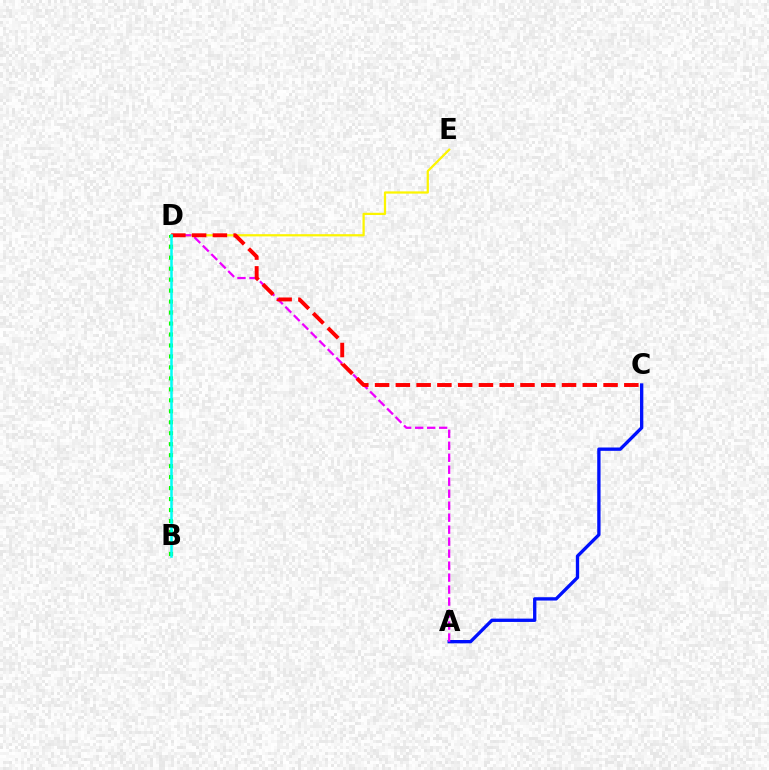{('A', 'C'): [{'color': '#0010ff', 'line_style': 'solid', 'thickness': 2.39}], ('D', 'E'): [{'color': '#fcf500', 'line_style': 'solid', 'thickness': 1.62}], ('A', 'D'): [{'color': '#ee00ff', 'line_style': 'dashed', 'thickness': 1.63}], ('C', 'D'): [{'color': '#ff0000', 'line_style': 'dashed', 'thickness': 2.82}], ('B', 'D'): [{'color': '#08ff00', 'line_style': 'dotted', 'thickness': 2.98}, {'color': '#00fff6', 'line_style': 'solid', 'thickness': 1.81}]}